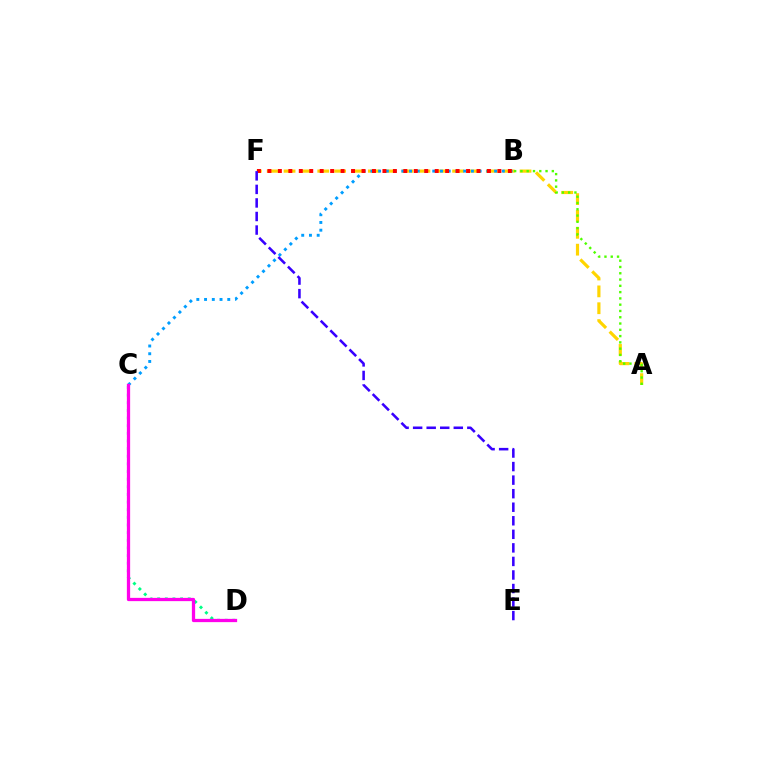{('C', 'D'): [{'color': '#00ff86', 'line_style': 'dotted', 'thickness': 2.08}, {'color': '#ff00ed', 'line_style': 'solid', 'thickness': 2.35}], ('A', 'F'): [{'color': '#ffd500', 'line_style': 'dashed', 'thickness': 2.29}], ('B', 'C'): [{'color': '#009eff', 'line_style': 'dotted', 'thickness': 2.1}], ('A', 'B'): [{'color': '#4fff00', 'line_style': 'dotted', 'thickness': 1.71}], ('B', 'F'): [{'color': '#ff0000', 'line_style': 'dotted', 'thickness': 2.84}], ('E', 'F'): [{'color': '#3700ff', 'line_style': 'dashed', 'thickness': 1.84}]}